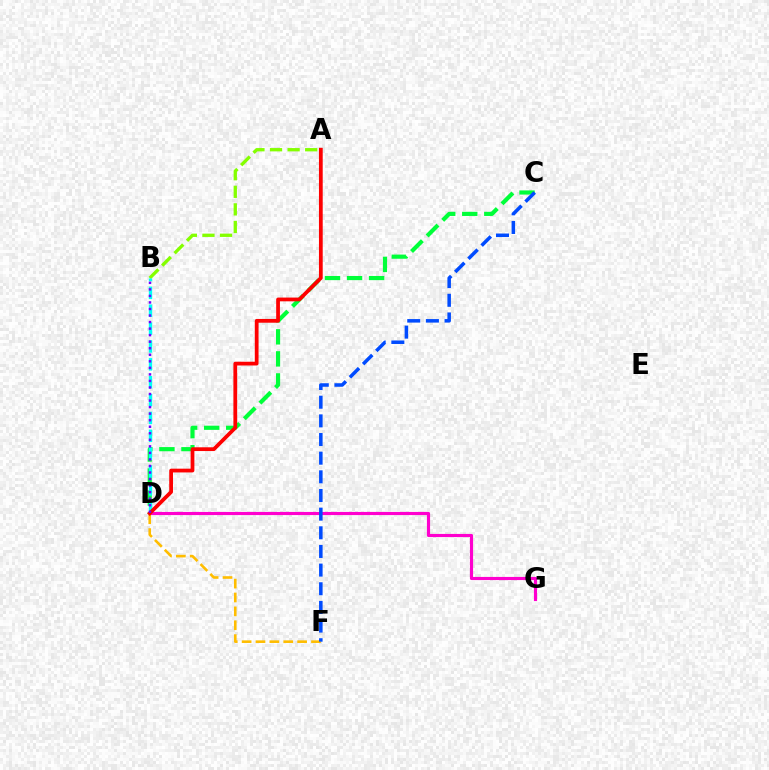{('C', 'D'): [{'color': '#00ff39', 'line_style': 'dashed', 'thickness': 2.99}], ('D', 'G'): [{'color': '#ff00cf', 'line_style': 'solid', 'thickness': 2.26}], ('D', 'F'): [{'color': '#ffbd00', 'line_style': 'dashed', 'thickness': 1.89}], ('A', 'B'): [{'color': '#84ff00', 'line_style': 'dashed', 'thickness': 2.39}], ('B', 'D'): [{'color': '#00fff6', 'line_style': 'dashed', 'thickness': 2.43}, {'color': '#7200ff', 'line_style': 'dotted', 'thickness': 1.78}], ('A', 'D'): [{'color': '#ff0000', 'line_style': 'solid', 'thickness': 2.71}], ('C', 'F'): [{'color': '#004bff', 'line_style': 'dashed', 'thickness': 2.53}]}